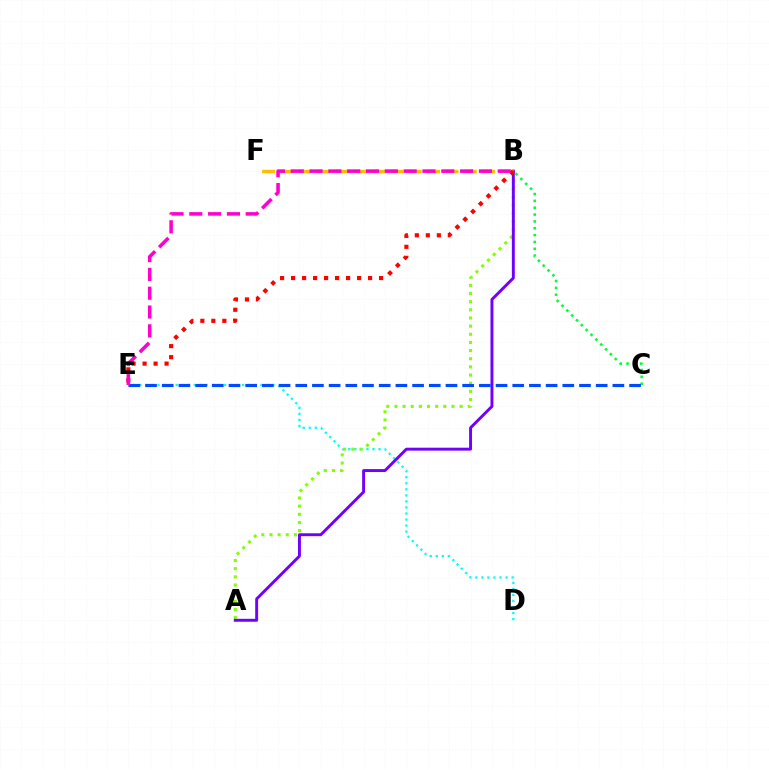{('D', 'E'): [{'color': '#00fff6', 'line_style': 'dotted', 'thickness': 1.64}], ('A', 'B'): [{'color': '#84ff00', 'line_style': 'dotted', 'thickness': 2.21}, {'color': '#7200ff', 'line_style': 'solid', 'thickness': 2.11}], ('B', 'C'): [{'color': '#00ff39', 'line_style': 'dotted', 'thickness': 1.86}], ('C', 'E'): [{'color': '#004bff', 'line_style': 'dashed', 'thickness': 2.27}], ('B', 'F'): [{'color': '#ffbd00', 'line_style': 'dashed', 'thickness': 2.49}], ('B', 'E'): [{'color': '#ff0000', 'line_style': 'dotted', 'thickness': 2.99}, {'color': '#ff00cf', 'line_style': 'dashed', 'thickness': 2.56}]}